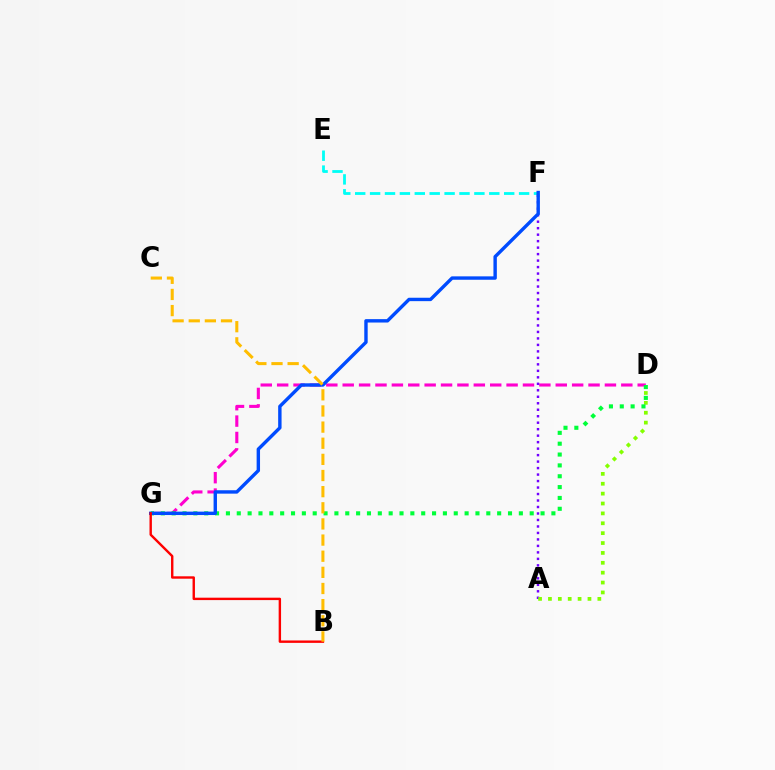{('D', 'G'): [{'color': '#ff00cf', 'line_style': 'dashed', 'thickness': 2.23}, {'color': '#00ff39', 'line_style': 'dotted', 'thickness': 2.95}], ('E', 'F'): [{'color': '#00fff6', 'line_style': 'dashed', 'thickness': 2.02}], ('A', 'F'): [{'color': '#7200ff', 'line_style': 'dotted', 'thickness': 1.76}], ('A', 'D'): [{'color': '#84ff00', 'line_style': 'dotted', 'thickness': 2.68}], ('F', 'G'): [{'color': '#004bff', 'line_style': 'solid', 'thickness': 2.45}], ('B', 'G'): [{'color': '#ff0000', 'line_style': 'solid', 'thickness': 1.73}], ('B', 'C'): [{'color': '#ffbd00', 'line_style': 'dashed', 'thickness': 2.19}]}